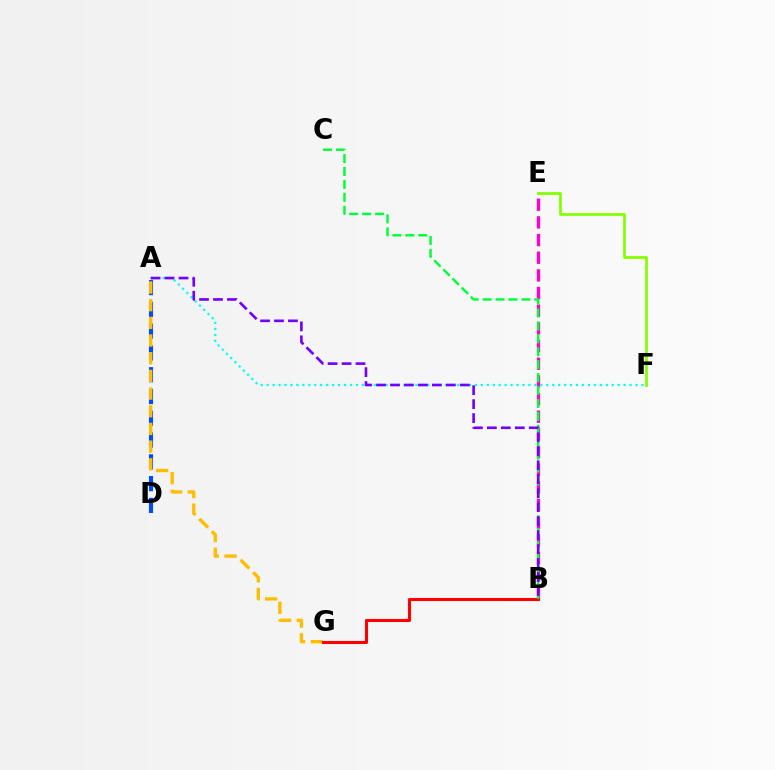{('A', 'D'): [{'color': '#004bff', 'line_style': 'dashed', 'thickness': 2.96}], ('B', 'E'): [{'color': '#ff00cf', 'line_style': 'dashed', 'thickness': 2.4}], ('A', 'G'): [{'color': '#ffbd00', 'line_style': 'dashed', 'thickness': 2.4}], ('A', 'F'): [{'color': '#00fff6', 'line_style': 'dotted', 'thickness': 1.62}], ('B', 'G'): [{'color': '#ff0000', 'line_style': 'solid', 'thickness': 2.21}], ('E', 'F'): [{'color': '#84ff00', 'line_style': 'solid', 'thickness': 1.97}], ('B', 'C'): [{'color': '#00ff39', 'line_style': 'dashed', 'thickness': 1.76}], ('A', 'B'): [{'color': '#7200ff', 'line_style': 'dashed', 'thickness': 1.9}]}